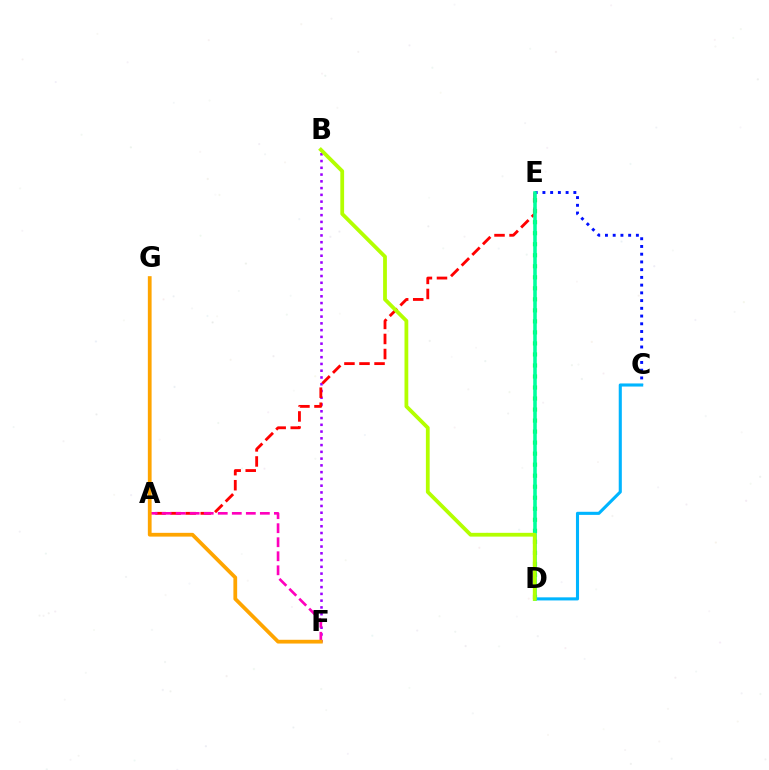{('D', 'E'): [{'color': '#08ff00', 'line_style': 'dotted', 'thickness': 2.99}, {'color': '#00ff9d', 'line_style': 'solid', 'thickness': 2.58}], ('B', 'F'): [{'color': '#9b00ff', 'line_style': 'dotted', 'thickness': 1.84}], ('A', 'E'): [{'color': '#ff0000', 'line_style': 'dashed', 'thickness': 2.04}], ('A', 'F'): [{'color': '#ff00bd', 'line_style': 'dashed', 'thickness': 1.91}], ('C', 'E'): [{'color': '#0010ff', 'line_style': 'dotted', 'thickness': 2.1}], ('C', 'D'): [{'color': '#00b5ff', 'line_style': 'solid', 'thickness': 2.23}], ('F', 'G'): [{'color': '#ffa500', 'line_style': 'solid', 'thickness': 2.71}], ('B', 'D'): [{'color': '#b3ff00', 'line_style': 'solid', 'thickness': 2.72}]}